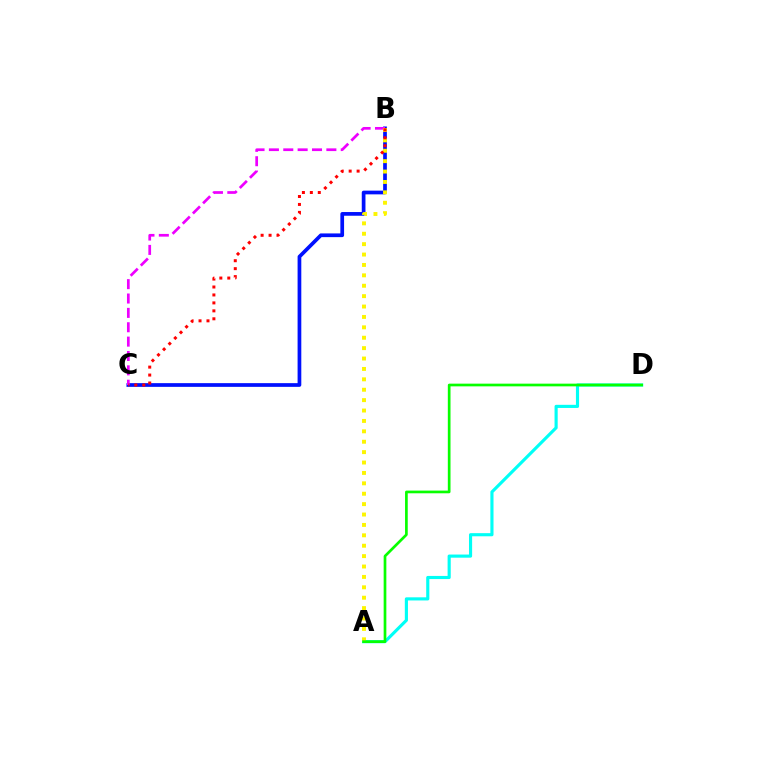{('B', 'C'): [{'color': '#0010ff', 'line_style': 'solid', 'thickness': 2.67}, {'color': '#ee00ff', 'line_style': 'dashed', 'thickness': 1.95}, {'color': '#ff0000', 'line_style': 'dotted', 'thickness': 2.16}], ('A', 'D'): [{'color': '#00fff6', 'line_style': 'solid', 'thickness': 2.26}, {'color': '#08ff00', 'line_style': 'solid', 'thickness': 1.94}], ('A', 'B'): [{'color': '#fcf500', 'line_style': 'dotted', 'thickness': 2.83}]}